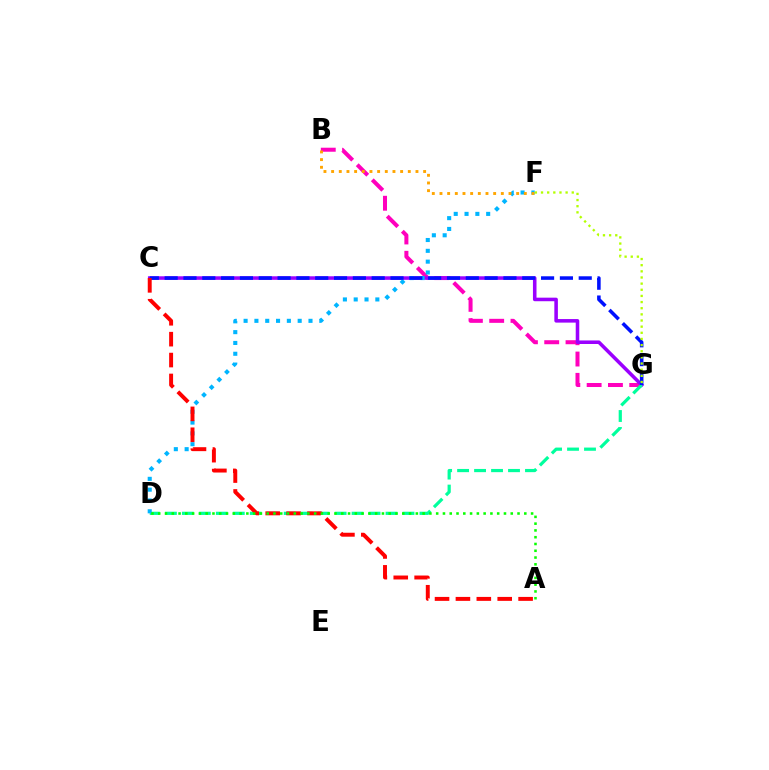{('B', 'G'): [{'color': '#ff00bd', 'line_style': 'dashed', 'thickness': 2.89}], ('C', 'G'): [{'color': '#9b00ff', 'line_style': 'solid', 'thickness': 2.56}, {'color': '#0010ff', 'line_style': 'dashed', 'thickness': 2.56}], ('D', 'G'): [{'color': '#00ff9d', 'line_style': 'dashed', 'thickness': 2.31}], ('D', 'F'): [{'color': '#00b5ff', 'line_style': 'dotted', 'thickness': 2.94}], ('A', 'C'): [{'color': '#ff0000', 'line_style': 'dashed', 'thickness': 2.84}], ('B', 'F'): [{'color': '#ffa500', 'line_style': 'dotted', 'thickness': 2.08}], ('F', 'G'): [{'color': '#b3ff00', 'line_style': 'dotted', 'thickness': 1.67}], ('A', 'D'): [{'color': '#08ff00', 'line_style': 'dotted', 'thickness': 1.84}]}